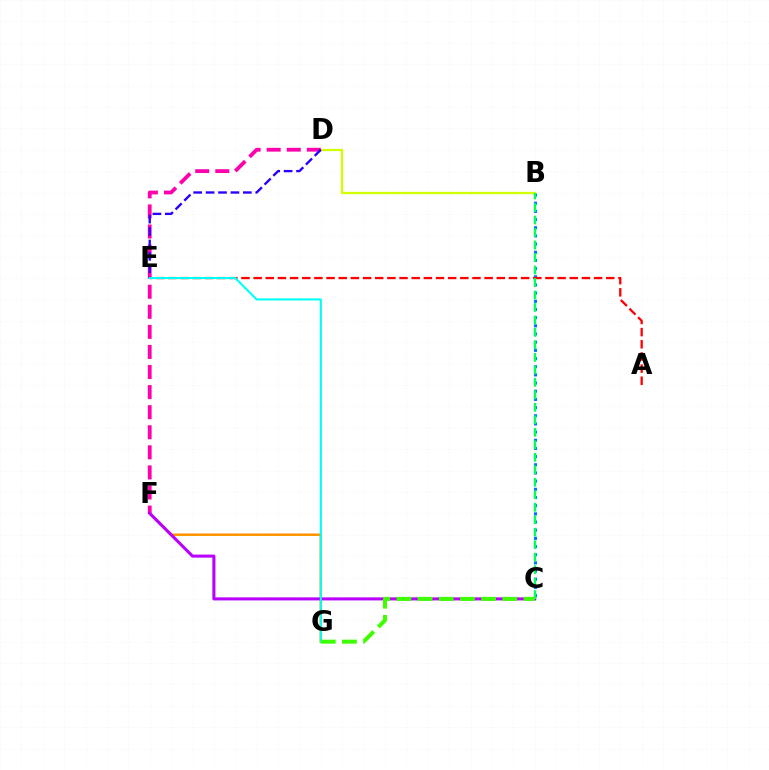{('F', 'G'): [{'color': '#ff9400', 'line_style': 'solid', 'thickness': 1.8}], ('B', 'C'): [{'color': '#0074ff', 'line_style': 'dotted', 'thickness': 2.22}, {'color': '#00ff5c', 'line_style': 'dashed', 'thickness': 1.7}], ('B', 'D'): [{'color': '#d1ff00', 'line_style': 'solid', 'thickness': 1.67}], ('D', 'F'): [{'color': '#ff00ac', 'line_style': 'dashed', 'thickness': 2.73}], ('D', 'E'): [{'color': '#2500ff', 'line_style': 'dashed', 'thickness': 1.69}], ('C', 'F'): [{'color': '#b900ff', 'line_style': 'solid', 'thickness': 2.2}], ('A', 'E'): [{'color': '#ff0000', 'line_style': 'dashed', 'thickness': 1.65}], ('E', 'G'): [{'color': '#00fff6', 'line_style': 'solid', 'thickness': 1.5}], ('C', 'G'): [{'color': '#3dff00', 'line_style': 'dashed', 'thickness': 2.88}]}